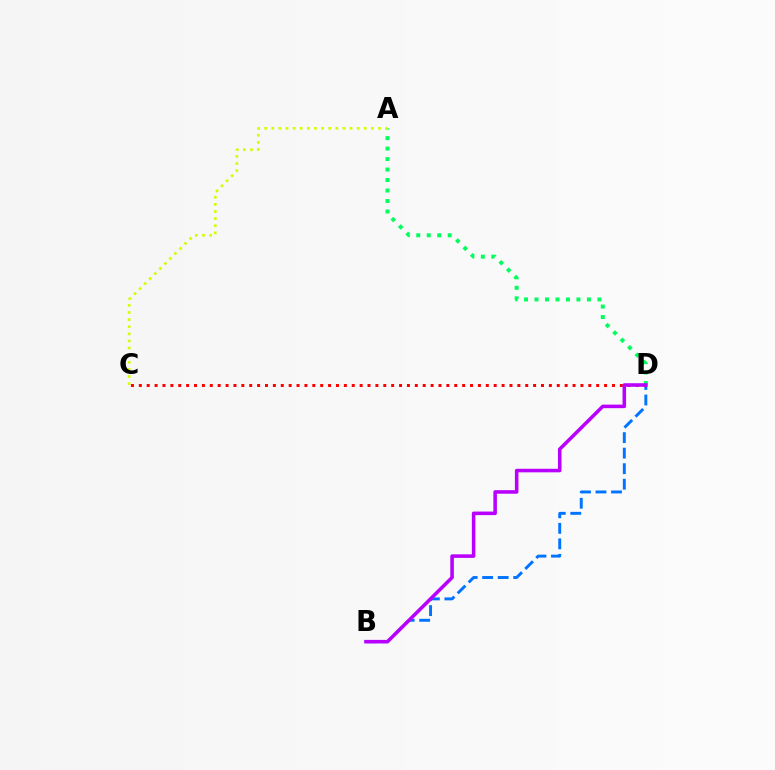{('B', 'D'): [{'color': '#0074ff', 'line_style': 'dashed', 'thickness': 2.11}, {'color': '#b900ff', 'line_style': 'solid', 'thickness': 2.56}], ('A', 'D'): [{'color': '#00ff5c', 'line_style': 'dotted', 'thickness': 2.85}], ('A', 'C'): [{'color': '#d1ff00', 'line_style': 'dotted', 'thickness': 1.93}], ('C', 'D'): [{'color': '#ff0000', 'line_style': 'dotted', 'thickness': 2.14}]}